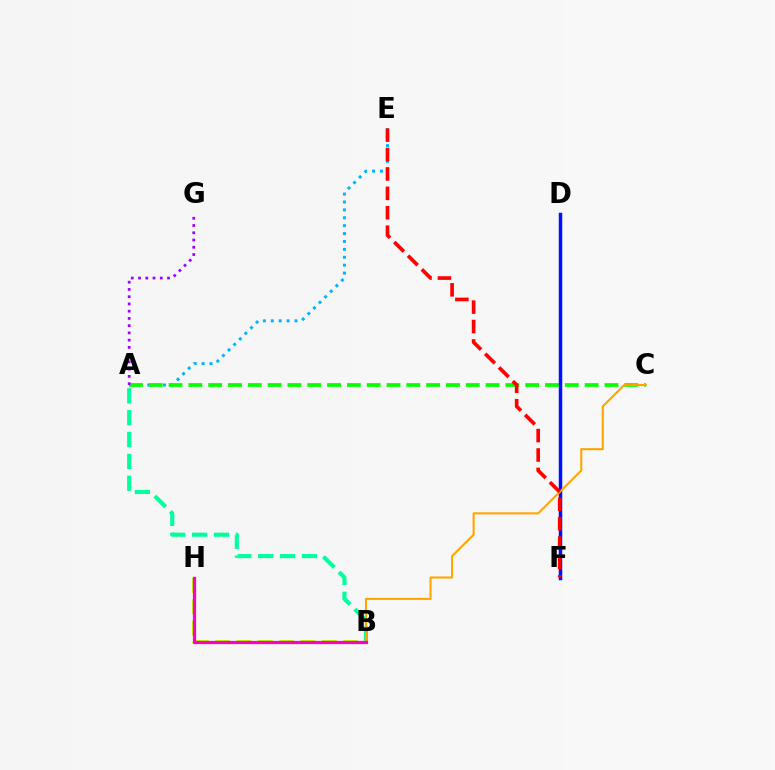{('B', 'H'): [{'color': '#b3ff00', 'line_style': 'dashed', 'thickness': 2.89}, {'color': '#ff00bd', 'line_style': 'solid', 'thickness': 2.32}], ('A', 'E'): [{'color': '#00b5ff', 'line_style': 'dotted', 'thickness': 2.15}], ('A', 'B'): [{'color': '#00ff9d', 'line_style': 'dashed', 'thickness': 2.97}], ('A', 'C'): [{'color': '#08ff00', 'line_style': 'dashed', 'thickness': 2.69}], ('D', 'F'): [{'color': '#0010ff', 'line_style': 'solid', 'thickness': 2.51}], ('B', 'C'): [{'color': '#ffa500', 'line_style': 'solid', 'thickness': 1.5}], ('E', 'F'): [{'color': '#ff0000', 'line_style': 'dashed', 'thickness': 2.64}], ('A', 'G'): [{'color': '#9b00ff', 'line_style': 'dotted', 'thickness': 1.97}]}